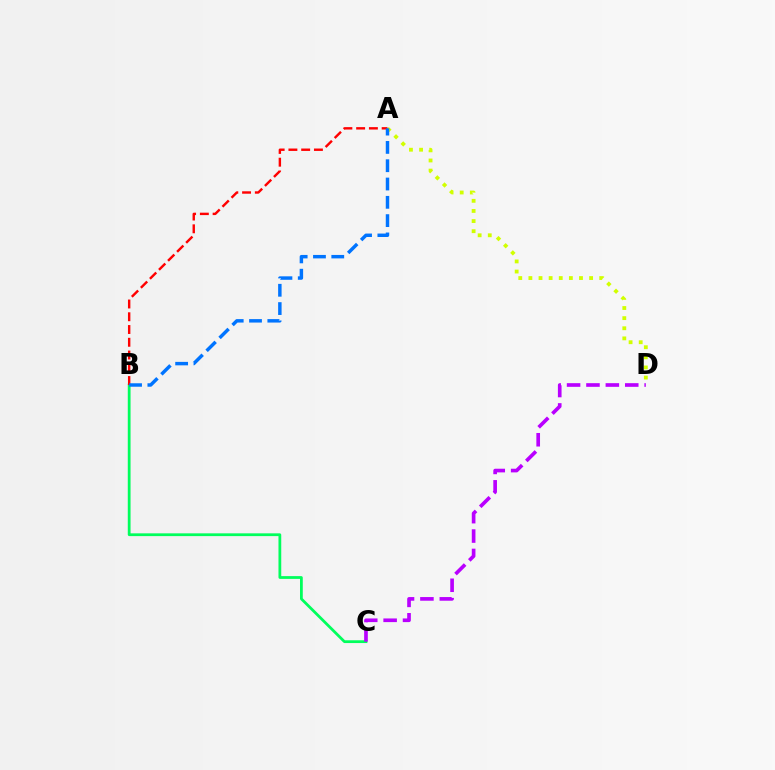{('B', 'C'): [{'color': '#00ff5c', 'line_style': 'solid', 'thickness': 2.0}], ('A', 'D'): [{'color': '#d1ff00', 'line_style': 'dotted', 'thickness': 2.75}], ('A', 'B'): [{'color': '#ff0000', 'line_style': 'dashed', 'thickness': 1.73}, {'color': '#0074ff', 'line_style': 'dashed', 'thickness': 2.49}], ('C', 'D'): [{'color': '#b900ff', 'line_style': 'dashed', 'thickness': 2.63}]}